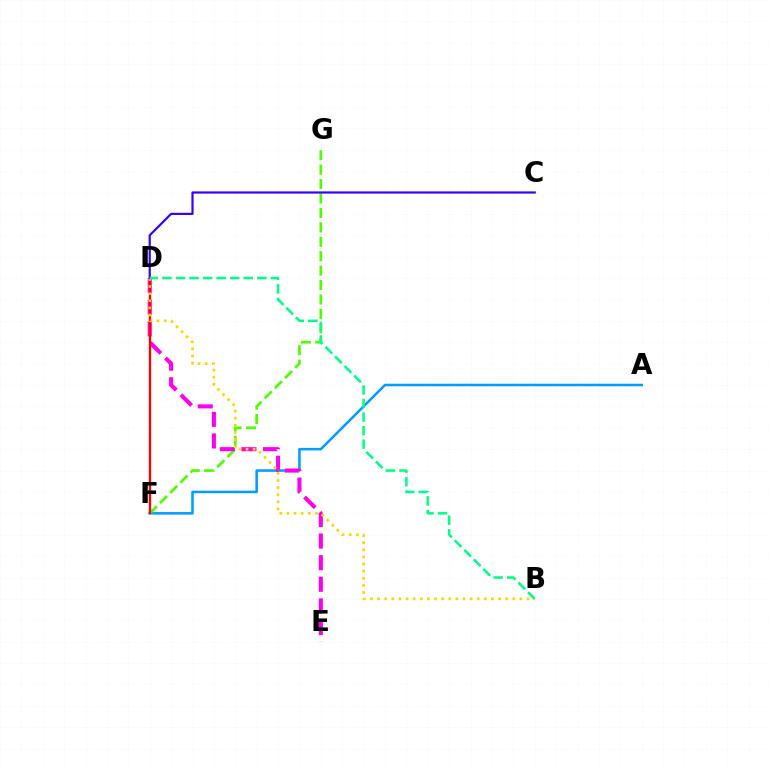{('A', 'F'): [{'color': '#009eff', 'line_style': 'solid', 'thickness': 1.83}], ('F', 'G'): [{'color': '#4fff00', 'line_style': 'dashed', 'thickness': 1.96}], ('D', 'E'): [{'color': '#ff00ed', 'line_style': 'dashed', 'thickness': 2.94}], ('D', 'F'): [{'color': '#ff0000', 'line_style': 'solid', 'thickness': 1.68}], ('B', 'D'): [{'color': '#ffd500', 'line_style': 'dotted', 'thickness': 1.93}, {'color': '#00ff86', 'line_style': 'dashed', 'thickness': 1.84}], ('C', 'D'): [{'color': '#3700ff', 'line_style': 'solid', 'thickness': 1.57}]}